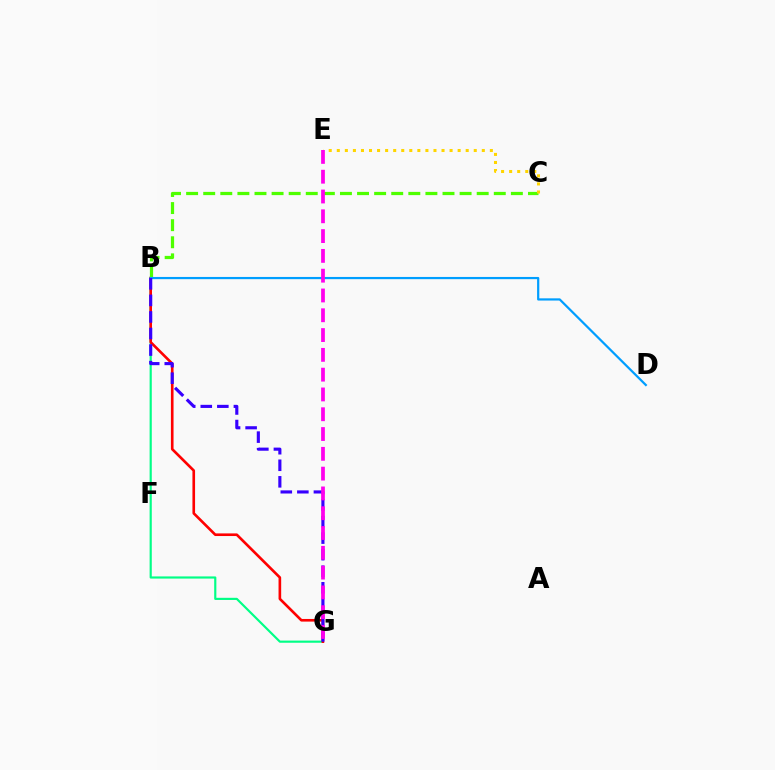{('B', 'G'): [{'color': '#00ff86', 'line_style': 'solid', 'thickness': 1.56}, {'color': '#ff0000', 'line_style': 'solid', 'thickness': 1.9}, {'color': '#3700ff', 'line_style': 'dashed', 'thickness': 2.25}], ('B', 'C'): [{'color': '#4fff00', 'line_style': 'dashed', 'thickness': 2.32}], ('C', 'E'): [{'color': '#ffd500', 'line_style': 'dotted', 'thickness': 2.19}], ('B', 'D'): [{'color': '#009eff', 'line_style': 'solid', 'thickness': 1.59}], ('E', 'G'): [{'color': '#ff00ed', 'line_style': 'dashed', 'thickness': 2.69}]}